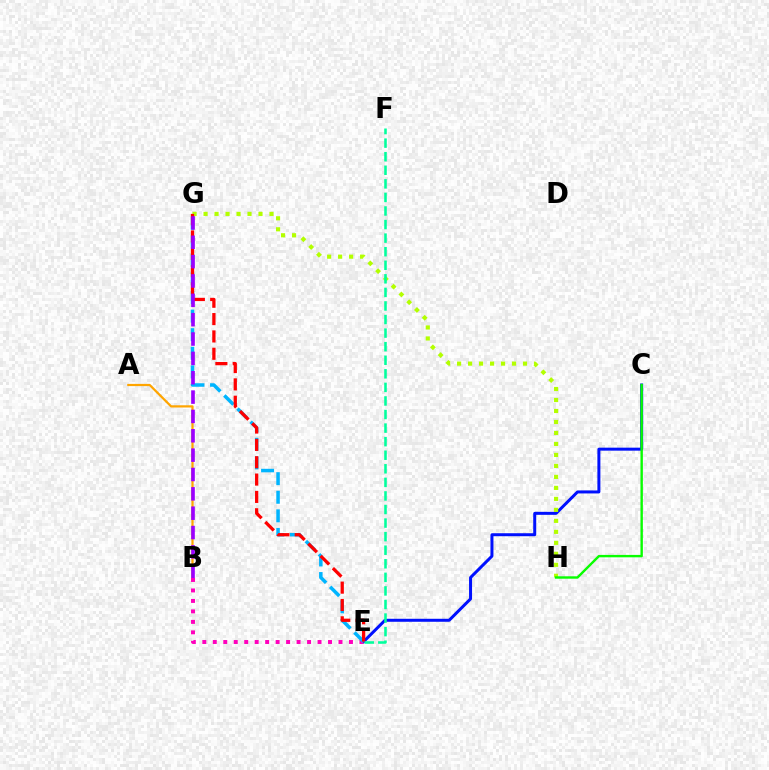{('C', 'E'): [{'color': '#0010ff', 'line_style': 'solid', 'thickness': 2.16}], ('A', 'B'): [{'color': '#ffa500', 'line_style': 'solid', 'thickness': 1.6}], ('B', 'E'): [{'color': '#ff00bd', 'line_style': 'dotted', 'thickness': 2.85}], ('G', 'H'): [{'color': '#b3ff00', 'line_style': 'dotted', 'thickness': 2.99}], ('E', 'G'): [{'color': '#00b5ff', 'line_style': 'dashed', 'thickness': 2.53}, {'color': '#ff0000', 'line_style': 'dashed', 'thickness': 2.36}], ('E', 'F'): [{'color': '#00ff9d', 'line_style': 'dashed', 'thickness': 1.84}], ('C', 'H'): [{'color': '#08ff00', 'line_style': 'solid', 'thickness': 1.73}], ('B', 'G'): [{'color': '#9b00ff', 'line_style': 'dashed', 'thickness': 2.63}]}